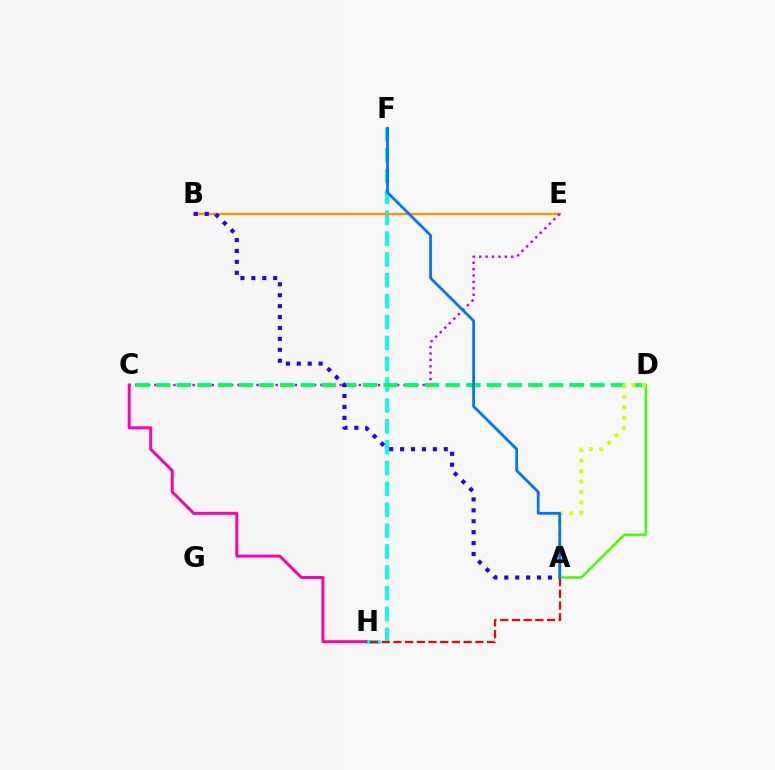{('A', 'D'): [{'color': '#3dff00', 'line_style': 'solid', 'thickness': 1.74}, {'color': '#d1ff00', 'line_style': 'dotted', 'thickness': 2.84}], ('F', 'H'): [{'color': '#00fff6', 'line_style': 'dashed', 'thickness': 2.83}], ('B', 'E'): [{'color': '#ff9400', 'line_style': 'solid', 'thickness': 1.67}], ('C', 'E'): [{'color': '#b900ff', 'line_style': 'dotted', 'thickness': 1.74}], ('A', 'H'): [{'color': '#ff0000', 'line_style': 'dashed', 'thickness': 1.59}], ('C', 'H'): [{'color': '#ff00ac', 'line_style': 'solid', 'thickness': 2.13}], ('C', 'D'): [{'color': '#00ff5c', 'line_style': 'dashed', 'thickness': 2.81}], ('A', 'B'): [{'color': '#2500ff', 'line_style': 'dotted', 'thickness': 2.97}], ('A', 'F'): [{'color': '#0074ff', 'line_style': 'solid', 'thickness': 1.99}]}